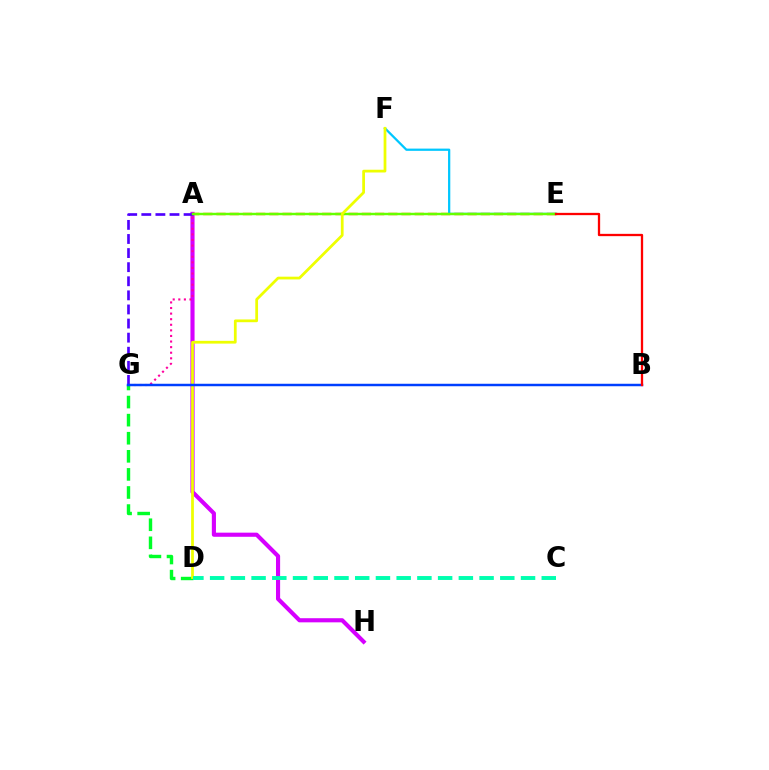{('A', 'H'): [{'color': '#d600ff', 'line_style': 'solid', 'thickness': 2.97}], ('D', 'G'): [{'color': '#00ff27', 'line_style': 'dashed', 'thickness': 2.46}], ('A', 'E'): [{'color': '#ff8800', 'line_style': 'dashed', 'thickness': 1.8}, {'color': '#66ff00', 'line_style': 'solid', 'thickness': 1.75}], ('E', 'F'): [{'color': '#00c7ff', 'line_style': 'solid', 'thickness': 1.62}], ('A', 'G'): [{'color': '#4f00ff', 'line_style': 'dashed', 'thickness': 1.91}, {'color': '#ff00a0', 'line_style': 'dotted', 'thickness': 1.52}], ('D', 'F'): [{'color': '#eeff00', 'line_style': 'solid', 'thickness': 1.98}], ('B', 'G'): [{'color': '#003fff', 'line_style': 'solid', 'thickness': 1.78}], ('B', 'E'): [{'color': '#ff0000', 'line_style': 'solid', 'thickness': 1.66}], ('C', 'D'): [{'color': '#00ffaf', 'line_style': 'dashed', 'thickness': 2.82}]}